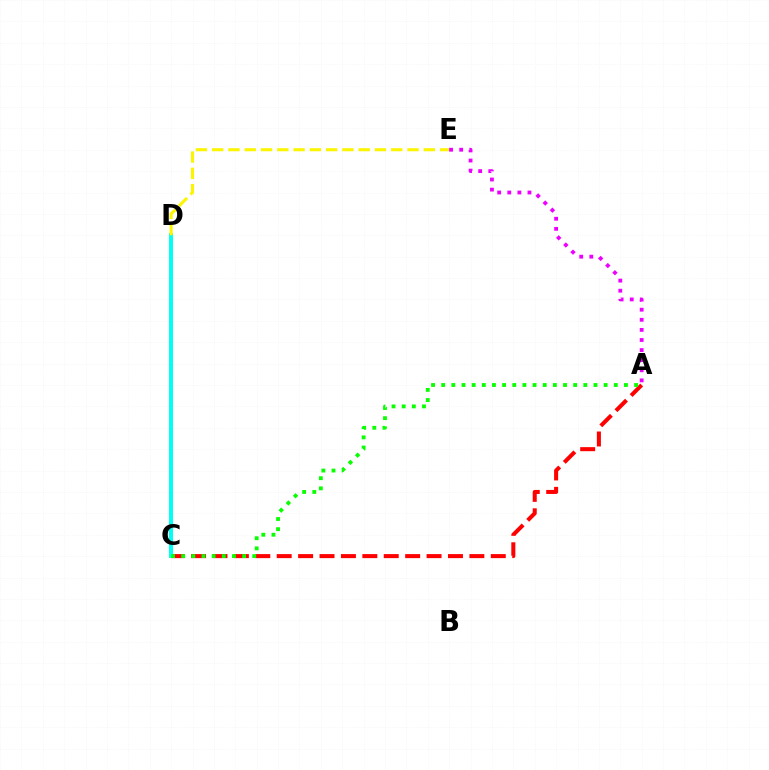{('A', 'C'): [{'color': '#ff0000', 'line_style': 'dashed', 'thickness': 2.91}, {'color': '#08ff00', 'line_style': 'dotted', 'thickness': 2.76}], ('C', 'D'): [{'color': '#0010ff', 'line_style': 'dotted', 'thickness': 1.63}, {'color': '#00fff6', 'line_style': 'solid', 'thickness': 2.88}], ('D', 'E'): [{'color': '#fcf500', 'line_style': 'dashed', 'thickness': 2.21}], ('A', 'E'): [{'color': '#ee00ff', 'line_style': 'dotted', 'thickness': 2.74}]}